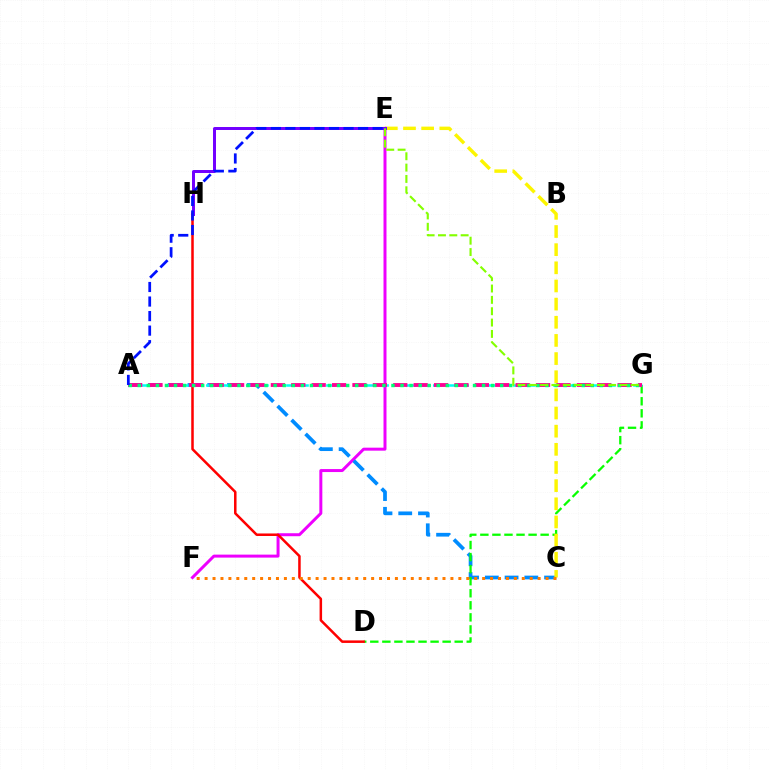{('E', 'F'): [{'color': '#ee00ff', 'line_style': 'solid', 'thickness': 2.15}], ('A', 'C'): [{'color': '#008cff', 'line_style': 'dashed', 'thickness': 2.68}], ('D', 'G'): [{'color': '#08ff00', 'line_style': 'dashed', 'thickness': 1.64}], ('C', 'E'): [{'color': '#fcf500', 'line_style': 'dashed', 'thickness': 2.47}], ('D', 'H'): [{'color': '#ff0000', 'line_style': 'solid', 'thickness': 1.81}], ('E', 'H'): [{'color': '#7200ff', 'line_style': 'solid', 'thickness': 2.14}], ('A', 'G'): [{'color': '#00fff6', 'line_style': 'dashed', 'thickness': 1.81}, {'color': '#ff0094', 'line_style': 'dashed', 'thickness': 2.77}, {'color': '#00ff74', 'line_style': 'dotted', 'thickness': 2.46}], ('A', 'E'): [{'color': '#0010ff', 'line_style': 'dashed', 'thickness': 1.98}], ('C', 'F'): [{'color': '#ff7c00', 'line_style': 'dotted', 'thickness': 2.15}], ('E', 'G'): [{'color': '#84ff00', 'line_style': 'dashed', 'thickness': 1.54}]}